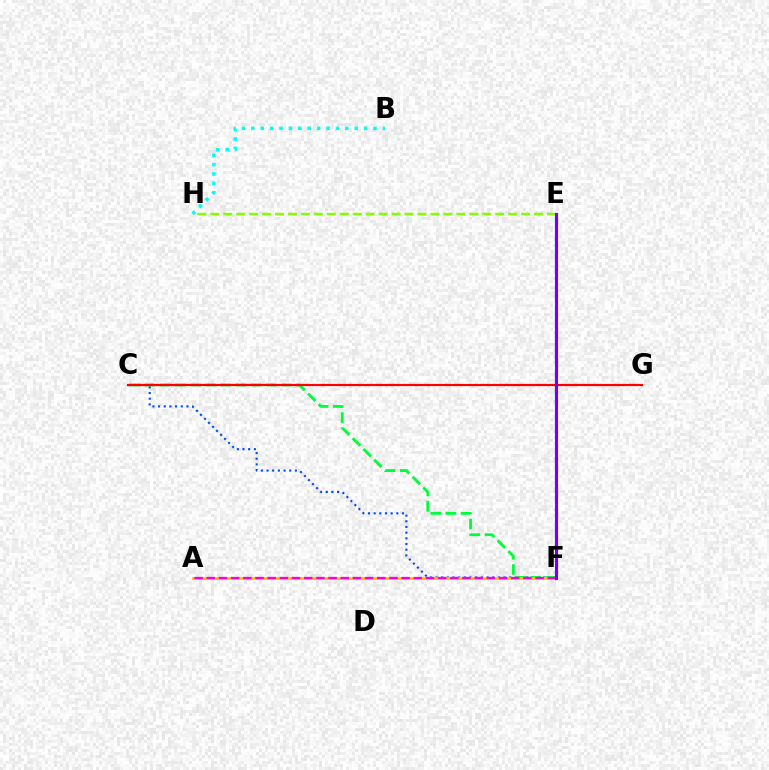{('E', 'H'): [{'color': '#84ff00', 'line_style': 'dashed', 'thickness': 1.76}], ('C', 'F'): [{'color': '#004bff', 'line_style': 'dotted', 'thickness': 1.54}, {'color': '#00ff39', 'line_style': 'dashed', 'thickness': 2.06}], ('A', 'F'): [{'color': '#ffbd00', 'line_style': 'solid', 'thickness': 1.95}, {'color': '#ff00cf', 'line_style': 'dashed', 'thickness': 1.65}], ('B', 'H'): [{'color': '#00fff6', 'line_style': 'dotted', 'thickness': 2.55}], ('C', 'G'): [{'color': '#ff0000', 'line_style': 'solid', 'thickness': 1.59}], ('E', 'F'): [{'color': '#7200ff', 'line_style': 'solid', 'thickness': 2.26}]}